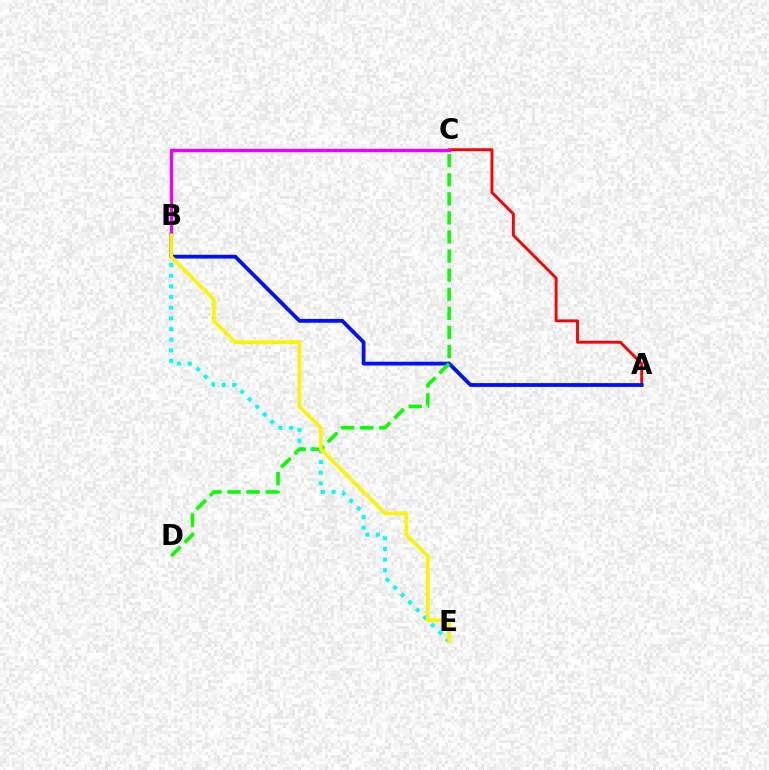{('B', 'E'): [{'color': '#00fff6', 'line_style': 'dotted', 'thickness': 2.9}, {'color': '#fcf500', 'line_style': 'solid', 'thickness': 2.65}], ('A', 'C'): [{'color': '#ff0000', 'line_style': 'solid', 'thickness': 2.07}], ('B', 'C'): [{'color': '#ee00ff', 'line_style': 'solid', 'thickness': 2.42}], ('A', 'B'): [{'color': '#0010ff', 'line_style': 'solid', 'thickness': 2.73}], ('C', 'D'): [{'color': '#08ff00', 'line_style': 'dashed', 'thickness': 2.59}]}